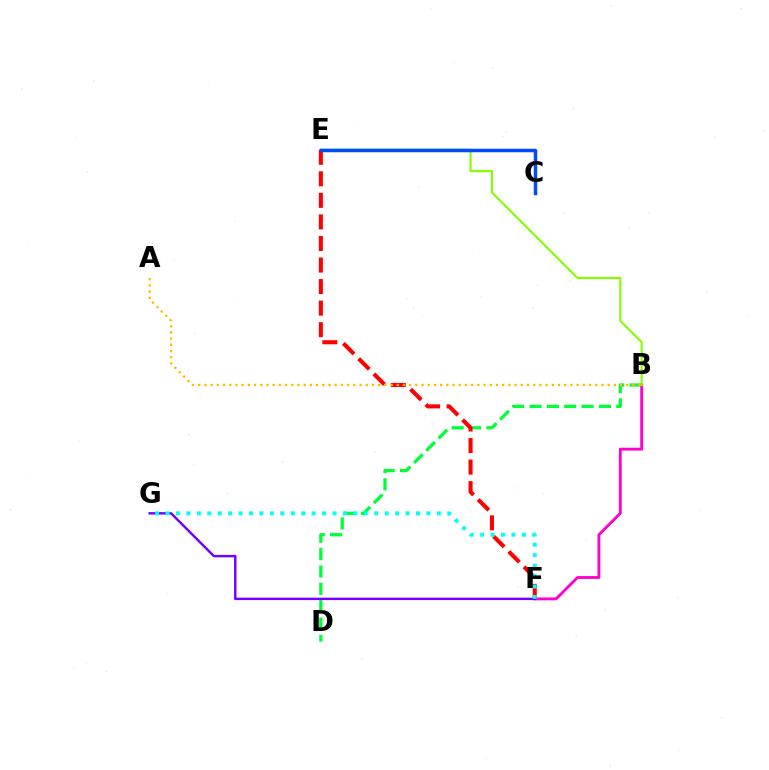{('B', 'D'): [{'color': '#00ff39', 'line_style': 'dashed', 'thickness': 2.36}], ('B', 'F'): [{'color': '#ff00cf', 'line_style': 'solid', 'thickness': 2.05}], ('B', 'E'): [{'color': '#84ff00', 'line_style': 'solid', 'thickness': 1.54}], ('E', 'F'): [{'color': '#ff0000', 'line_style': 'dashed', 'thickness': 2.93}], ('F', 'G'): [{'color': '#7200ff', 'line_style': 'solid', 'thickness': 1.75}, {'color': '#00fff6', 'line_style': 'dotted', 'thickness': 2.84}], ('C', 'E'): [{'color': '#004bff', 'line_style': 'solid', 'thickness': 2.51}], ('A', 'B'): [{'color': '#ffbd00', 'line_style': 'dotted', 'thickness': 1.69}]}